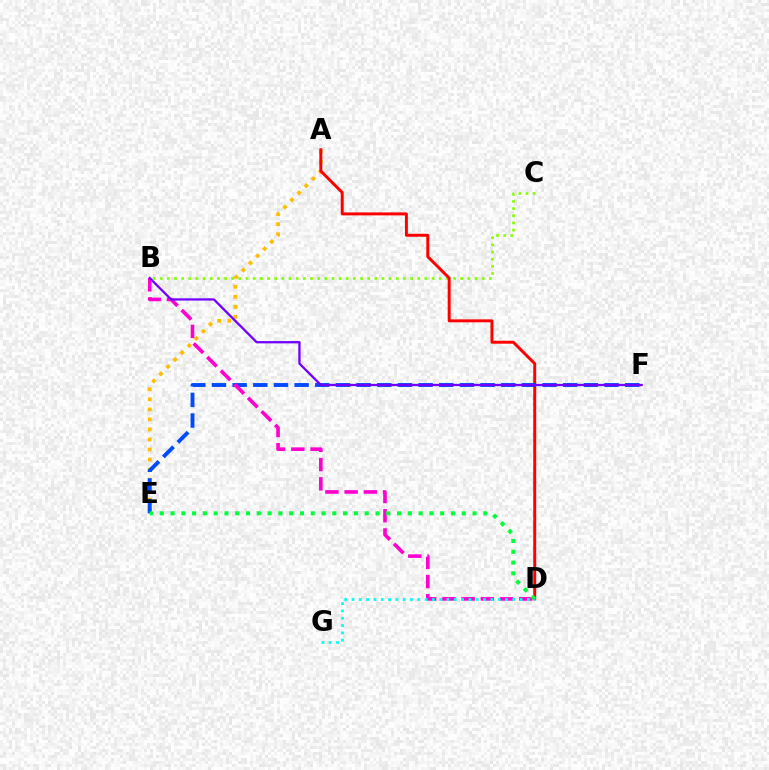{('A', 'E'): [{'color': '#ffbd00', 'line_style': 'dotted', 'thickness': 2.73}], ('B', 'C'): [{'color': '#84ff00', 'line_style': 'dotted', 'thickness': 1.94}], ('A', 'D'): [{'color': '#ff0000', 'line_style': 'solid', 'thickness': 2.13}], ('E', 'F'): [{'color': '#004bff', 'line_style': 'dashed', 'thickness': 2.81}], ('B', 'D'): [{'color': '#ff00cf', 'line_style': 'dashed', 'thickness': 2.61}], ('D', 'E'): [{'color': '#00ff39', 'line_style': 'dotted', 'thickness': 2.93}], ('D', 'G'): [{'color': '#00fff6', 'line_style': 'dotted', 'thickness': 1.99}], ('B', 'F'): [{'color': '#7200ff', 'line_style': 'solid', 'thickness': 1.65}]}